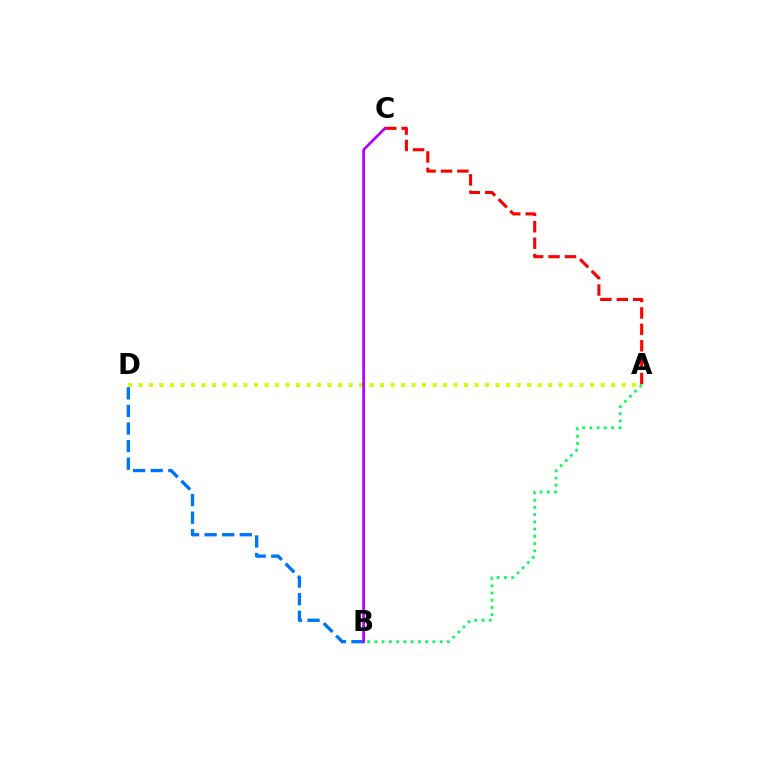{('A', 'B'): [{'color': '#00ff5c', 'line_style': 'dotted', 'thickness': 1.97}], ('A', 'D'): [{'color': '#d1ff00', 'line_style': 'dotted', 'thickness': 2.85}], ('A', 'C'): [{'color': '#ff0000', 'line_style': 'dashed', 'thickness': 2.23}], ('B', 'D'): [{'color': '#0074ff', 'line_style': 'dashed', 'thickness': 2.39}], ('B', 'C'): [{'color': '#b900ff', 'line_style': 'solid', 'thickness': 1.95}]}